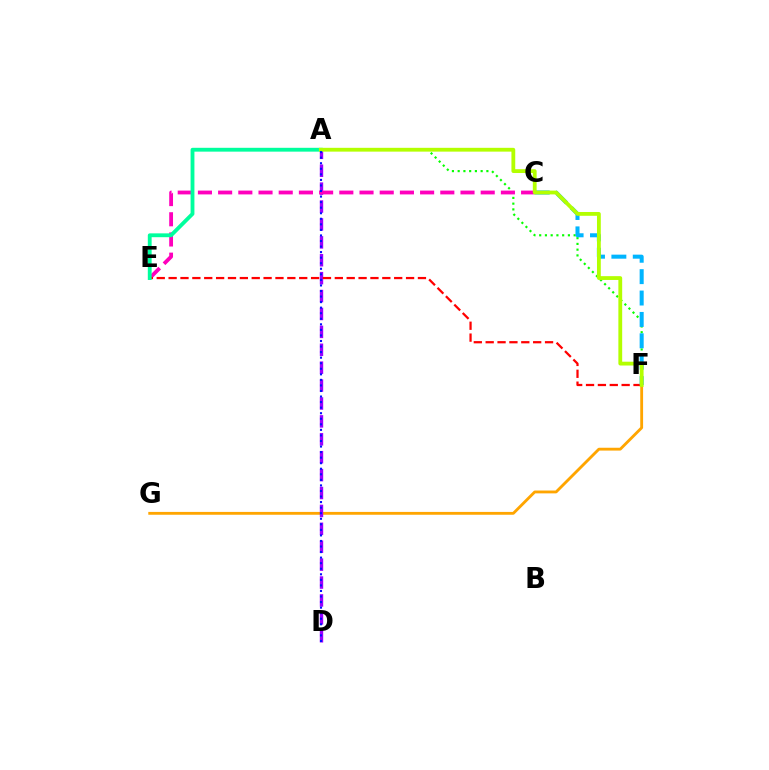{('A', 'F'): [{'color': '#08ff00', 'line_style': 'dotted', 'thickness': 1.56}, {'color': '#b3ff00', 'line_style': 'solid', 'thickness': 2.74}], ('F', 'G'): [{'color': '#ffa500', 'line_style': 'solid', 'thickness': 2.05}], ('A', 'D'): [{'color': '#9b00ff', 'line_style': 'dashed', 'thickness': 2.43}, {'color': '#0010ff', 'line_style': 'dotted', 'thickness': 1.51}], ('C', 'E'): [{'color': '#ff00bd', 'line_style': 'dashed', 'thickness': 2.74}], ('E', 'F'): [{'color': '#ff0000', 'line_style': 'dashed', 'thickness': 1.61}], ('C', 'F'): [{'color': '#00b5ff', 'line_style': 'dashed', 'thickness': 2.91}], ('A', 'E'): [{'color': '#00ff9d', 'line_style': 'solid', 'thickness': 2.76}]}